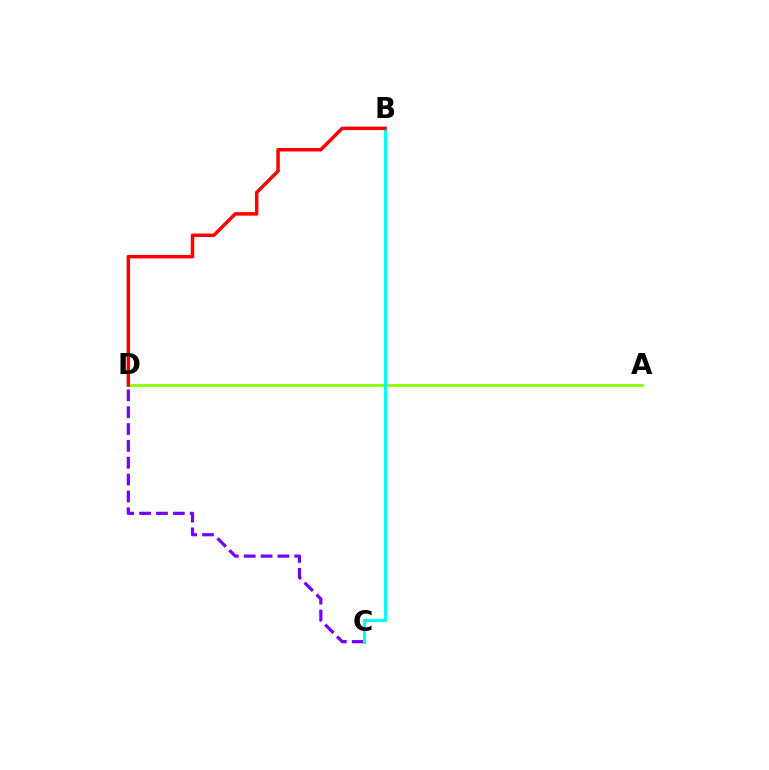{('A', 'D'): [{'color': '#84ff00', 'line_style': 'solid', 'thickness': 1.98}], ('C', 'D'): [{'color': '#7200ff', 'line_style': 'dashed', 'thickness': 2.29}], ('B', 'C'): [{'color': '#00fff6', 'line_style': 'solid', 'thickness': 2.24}], ('B', 'D'): [{'color': '#ff0000', 'line_style': 'solid', 'thickness': 2.51}]}